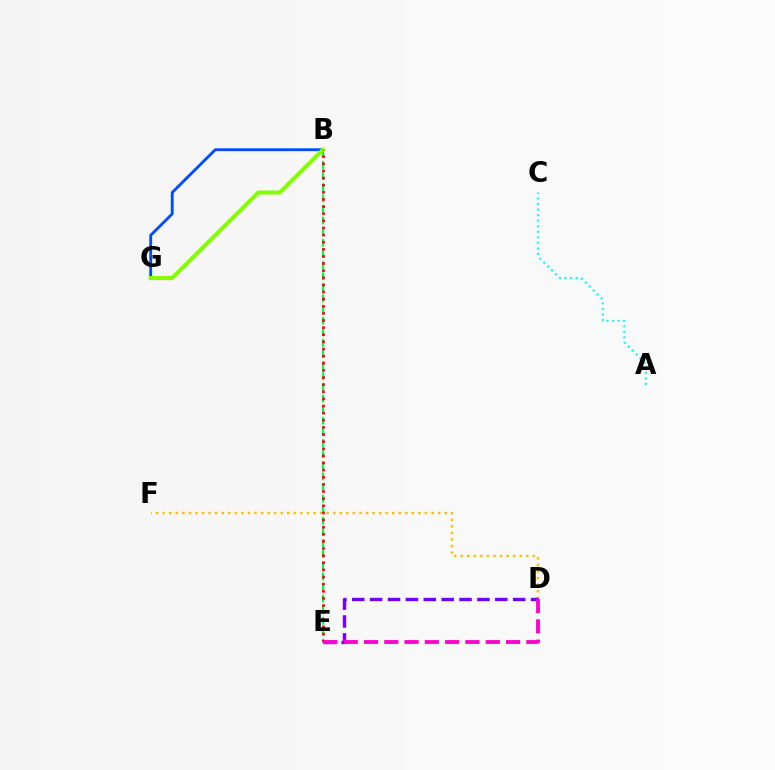{('B', 'G'): [{'color': '#004bff', 'line_style': 'solid', 'thickness': 2.05}, {'color': '#84ff00', 'line_style': 'solid', 'thickness': 2.94}], ('B', 'E'): [{'color': '#00ff39', 'line_style': 'dashed', 'thickness': 1.51}, {'color': '#ff0000', 'line_style': 'dotted', 'thickness': 1.94}], ('A', 'C'): [{'color': '#00fff6', 'line_style': 'dotted', 'thickness': 1.51}], ('D', 'F'): [{'color': '#ffbd00', 'line_style': 'dotted', 'thickness': 1.78}], ('D', 'E'): [{'color': '#7200ff', 'line_style': 'dashed', 'thickness': 2.43}, {'color': '#ff00cf', 'line_style': 'dashed', 'thickness': 2.76}]}